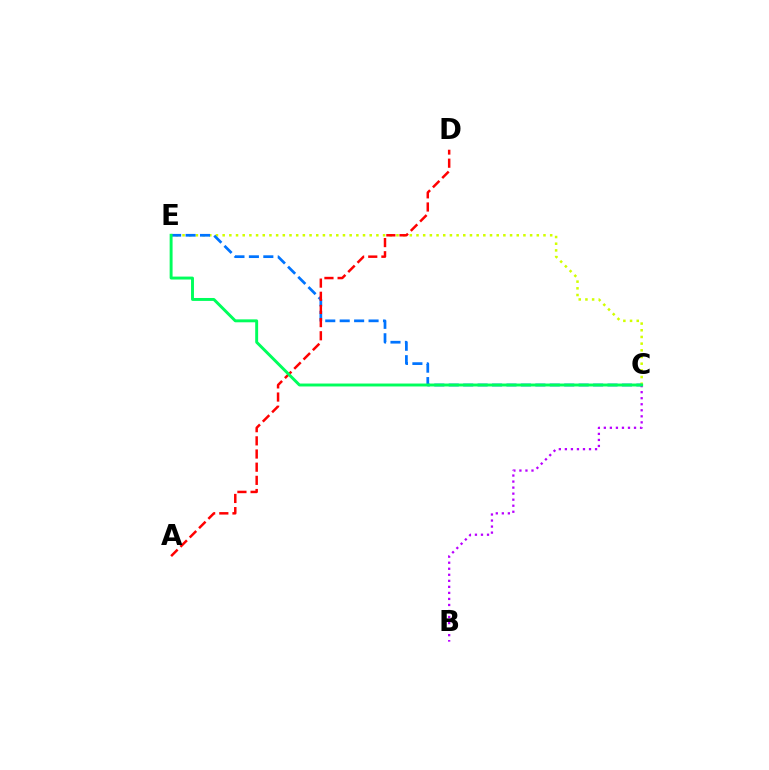{('C', 'E'): [{'color': '#d1ff00', 'line_style': 'dotted', 'thickness': 1.82}, {'color': '#0074ff', 'line_style': 'dashed', 'thickness': 1.96}, {'color': '#00ff5c', 'line_style': 'solid', 'thickness': 2.11}], ('B', 'C'): [{'color': '#b900ff', 'line_style': 'dotted', 'thickness': 1.64}], ('A', 'D'): [{'color': '#ff0000', 'line_style': 'dashed', 'thickness': 1.79}]}